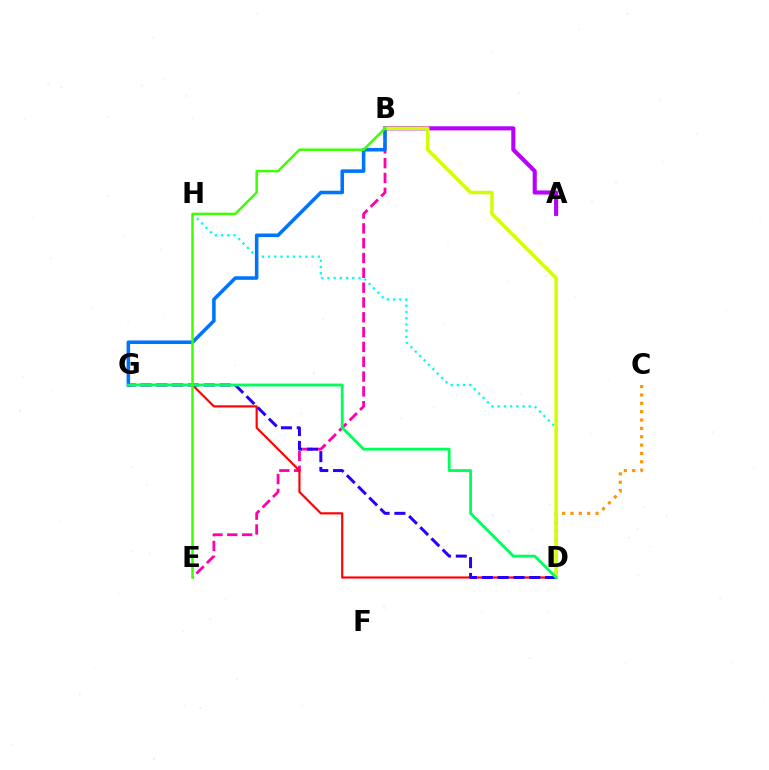{('B', 'E'): [{'color': '#ff00ac', 'line_style': 'dashed', 'thickness': 2.01}, {'color': '#3dff00', 'line_style': 'solid', 'thickness': 1.78}], ('C', 'D'): [{'color': '#ff9400', 'line_style': 'dotted', 'thickness': 2.27}], ('D', 'G'): [{'color': '#ff0000', 'line_style': 'solid', 'thickness': 1.55}, {'color': '#2500ff', 'line_style': 'dashed', 'thickness': 2.15}, {'color': '#00ff5c', 'line_style': 'solid', 'thickness': 2.04}], ('D', 'H'): [{'color': '#00fff6', 'line_style': 'dotted', 'thickness': 1.69}], ('A', 'B'): [{'color': '#b900ff', 'line_style': 'solid', 'thickness': 2.94}], ('B', 'G'): [{'color': '#0074ff', 'line_style': 'solid', 'thickness': 2.56}], ('B', 'D'): [{'color': '#d1ff00', 'line_style': 'solid', 'thickness': 2.5}]}